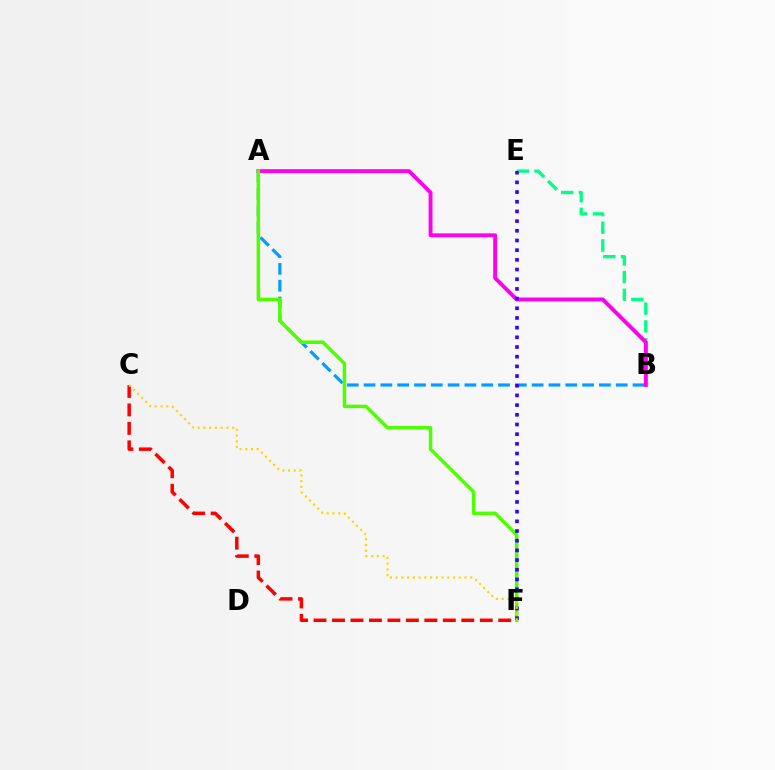{('B', 'E'): [{'color': '#00ff86', 'line_style': 'dashed', 'thickness': 2.41}], ('A', 'B'): [{'color': '#009eff', 'line_style': 'dashed', 'thickness': 2.28}, {'color': '#ff00ed', 'line_style': 'solid', 'thickness': 2.78}], ('A', 'F'): [{'color': '#4fff00', 'line_style': 'solid', 'thickness': 2.51}], ('E', 'F'): [{'color': '#3700ff', 'line_style': 'dotted', 'thickness': 2.63}], ('C', 'F'): [{'color': '#ff0000', 'line_style': 'dashed', 'thickness': 2.51}, {'color': '#ffd500', 'line_style': 'dotted', 'thickness': 1.56}]}